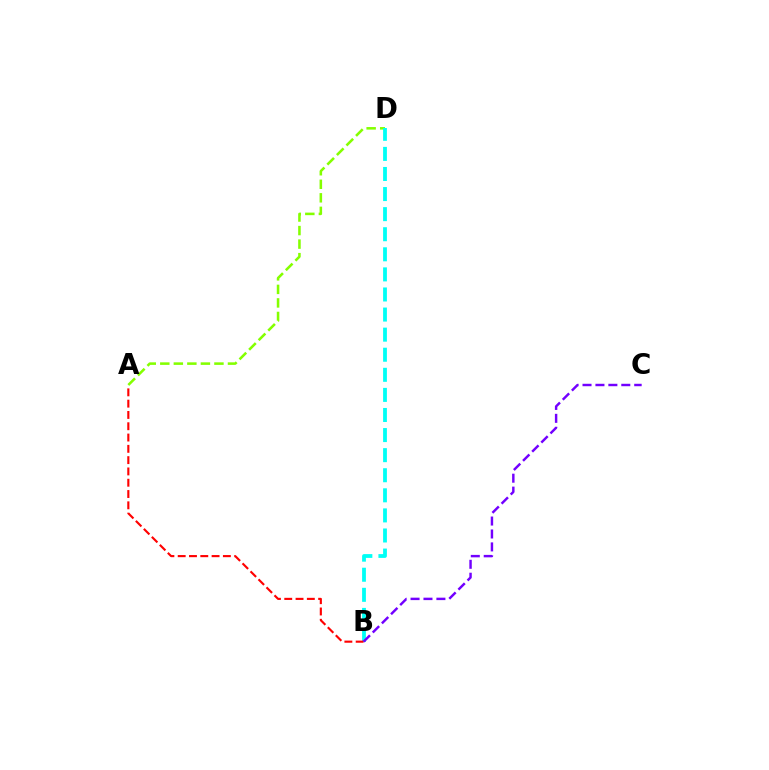{('A', 'D'): [{'color': '#84ff00', 'line_style': 'dashed', 'thickness': 1.84}], ('B', 'D'): [{'color': '#00fff6', 'line_style': 'dashed', 'thickness': 2.73}], ('A', 'B'): [{'color': '#ff0000', 'line_style': 'dashed', 'thickness': 1.53}], ('B', 'C'): [{'color': '#7200ff', 'line_style': 'dashed', 'thickness': 1.76}]}